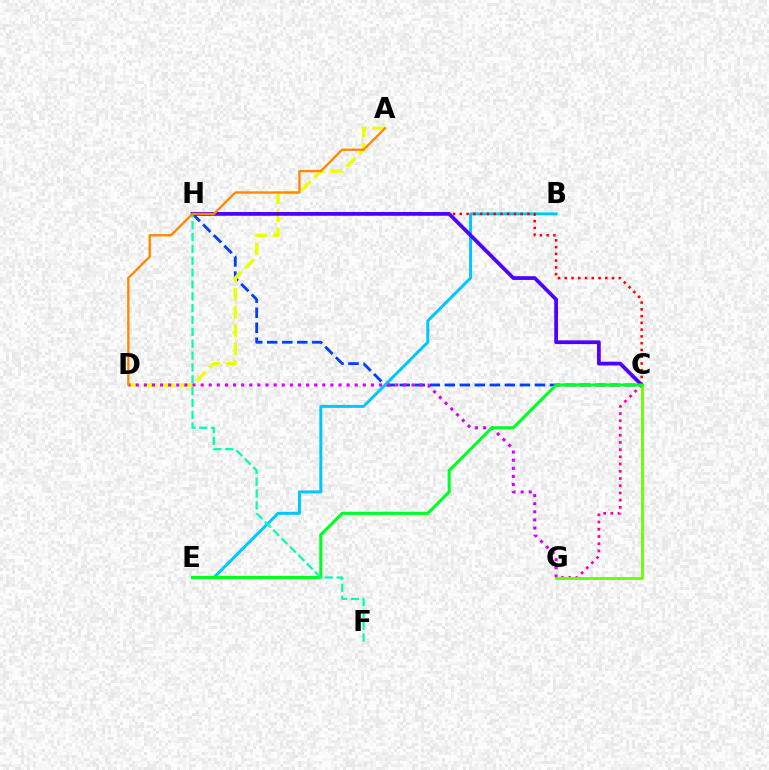{('C', 'H'): [{'color': '#003fff', 'line_style': 'dashed', 'thickness': 2.04}, {'color': '#ff0000', 'line_style': 'dotted', 'thickness': 1.84}, {'color': '#4f00ff', 'line_style': 'solid', 'thickness': 2.69}], ('A', 'D'): [{'color': '#eeff00', 'line_style': 'dashed', 'thickness': 2.46}, {'color': '#ff8800', 'line_style': 'solid', 'thickness': 1.69}], ('B', 'E'): [{'color': '#00c7ff', 'line_style': 'solid', 'thickness': 2.15}], ('D', 'G'): [{'color': '#d600ff', 'line_style': 'dotted', 'thickness': 2.2}], ('C', 'G'): [{'color': '#ff00a0', 'line_style': 'dotted', 'thickness': 1.96}, {'color': '#66ff00', 'line_style': 'solid', 'thickness': 2.02}], ('C', 'E'): [{'color': '#00ff27', 'line_style': 'solid', 'thickness': 2.23}], ('F', 'H'): [{'color': '#00ffaf', 'line_style': 'dashed', 'thickness': 1.61}]}